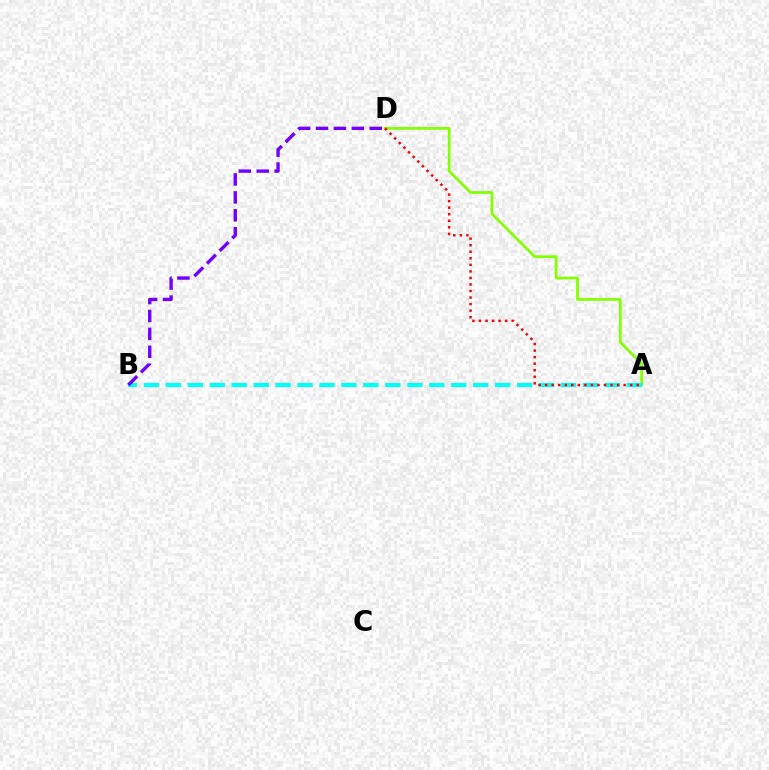{('A', 'D'): [{'color': '#84ff00', 'line_style': 'solid', 'thickness': 1.96}, {'color': '#ff0000', 'line_style': 'dotted', 'thickness': 1.78}], ('A', 'B'): [{'color': '#00fff6', 'line_style': 'dashed', 'thickness': 2.98}], ('B', 'D'): [{'color': '#7200ff', 'line_style': 'dashed', 'thickness': 2.43}]}